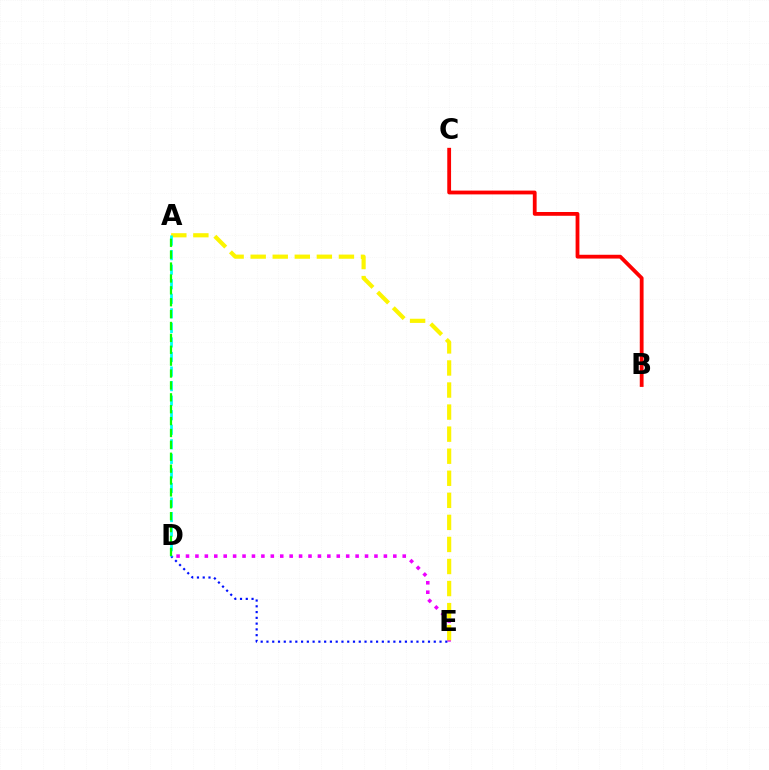{('D', 'E'): [{'color': '#ee00ff', 'line_style': 'dotted', 'thickness': 2.56}, {'color': '#0010ff', 'line_style': 'dotted', 'thickness': 1.57}], ('A', 'E'): [{'color': '#fcf500', 'line_style': 'dashed', 'thickness': 3.0}], ('B', 'C'): [{'color': '#ff0000', 'line_style': 'solid', 'thickness': 2.73}], ('A', 'D'): [{'color': '#00fff6', 'line_style': 'dashed', 'thickness': 1.98}, {'color': '#08ff00', 'line_style': 'dashed', 'thickness': 1.61}]}